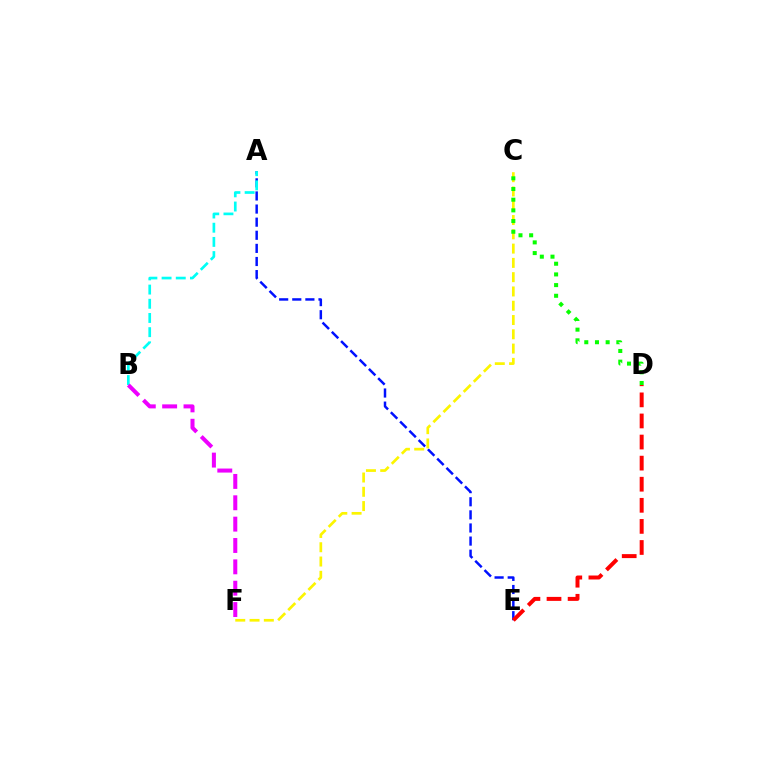{('A', 'E'): [{'color': '#0010ff', 'line_style': 'dashed', 'thickness': 1.78}], ('D', 'E'): [{'color': '#ff0000', 'line_style': 'dashed', 'thickness': 2.86}], ('A', 'B'): [{'color': '#00fff6', 'line_style': 'dashed', 'thickness': 1.93}], ('C', 'F'): [{'color': '#fcf500', 'line_style': 'dashed', 'thickness': 1.94}], ('B', 'F'): [{'color': '#ee00ff', 'line_style': 'dashed', 'thickness': 2.9}], ('C', 'D'): [{'color': '#08ff00', 'line_style': 'dotted', 'thickness': 2.9}]}